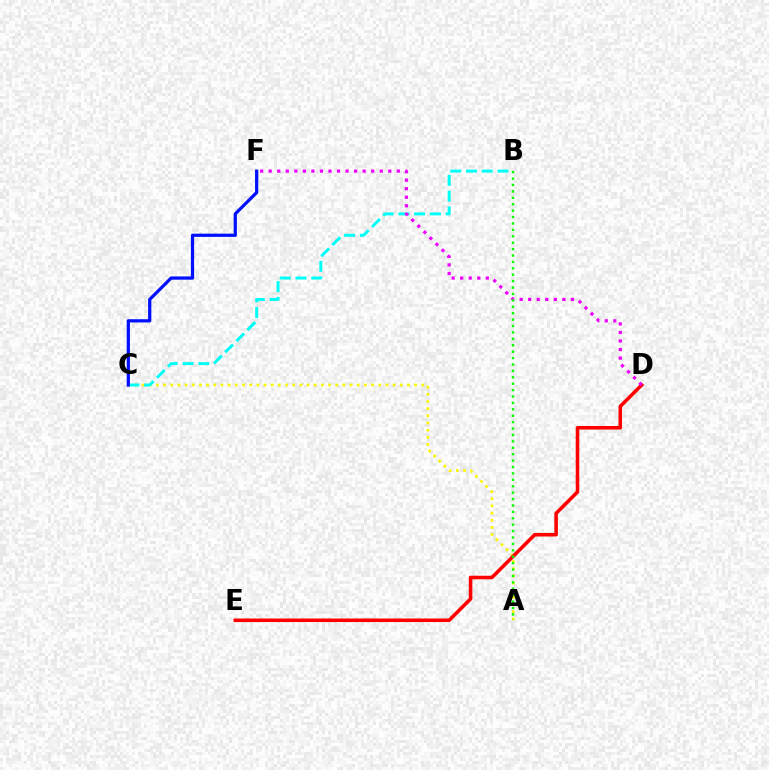{('A', 'C'): [{'color': '#fcf500', 'line_style': 'dotted', 'thickness': 1.95}], ('D', 'E'): [{'color': '#ff0000', 'line_style': 'solid', 'thickness': 2.56}], ('B', 'C'): [{'color': '#00fff6', 'line_style': 'dashed', 'thickness': 2.14}], ('D', 'F'): [{'color': '#ee00ff', 'line_style': 'dotted', 'thickness': 2.32}], ('A', 'B'): [{'color': '#08ff00', 'line_style': 'dotted', 'thickness': 1.74}], ('C', 'F'): [{'color': '#0010ff', 'line_style': 'solid', 'thickness': 2.33}]}